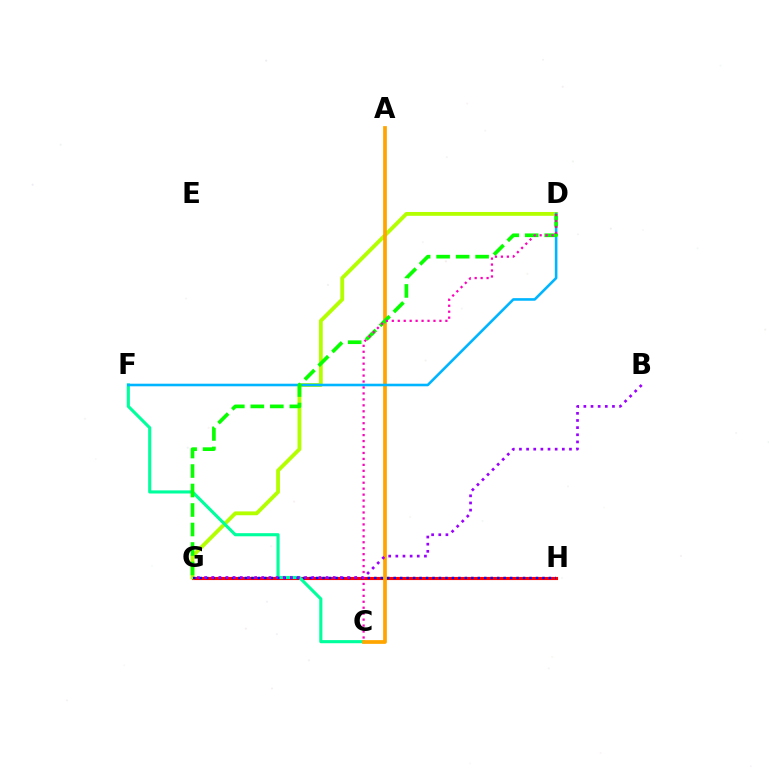{('G', 'H'): [{'color': '#ff0000', 'line_style': 'solid', 'thickness': 2.25}, {'color': '#0010ff', 'line_style': 'dotted', 'thickness': 1.76}], ('D', 'G'): [{'color': '#b3ff00', 'line_style': 'solid', 'thickness': 2.77}, {'color': '#08ff00', 'line_style': 'dashed', 'thickness': 2.65}], ('C', 'F'): [{'color': '#00ff9d', 'line_style': 'solid', 'thickness': 2.24}], ('A', 'C'): [{'color': '#ffa500', 'line_style': 'solid', 'thickness': 2.69}], ('D', 'F'): [{'color': '#00b5ff', 'line_style': 'solid', 'thickness': 1.87}], ('C', 'D'): [{'color': '#ff00bd', 'line_style': 'dotted', 'thickness': 1.62}], ('B', 'G'): [{'color': '#9b00ff', 'line_style': 'dotted', 'thickness': 1.94}]}